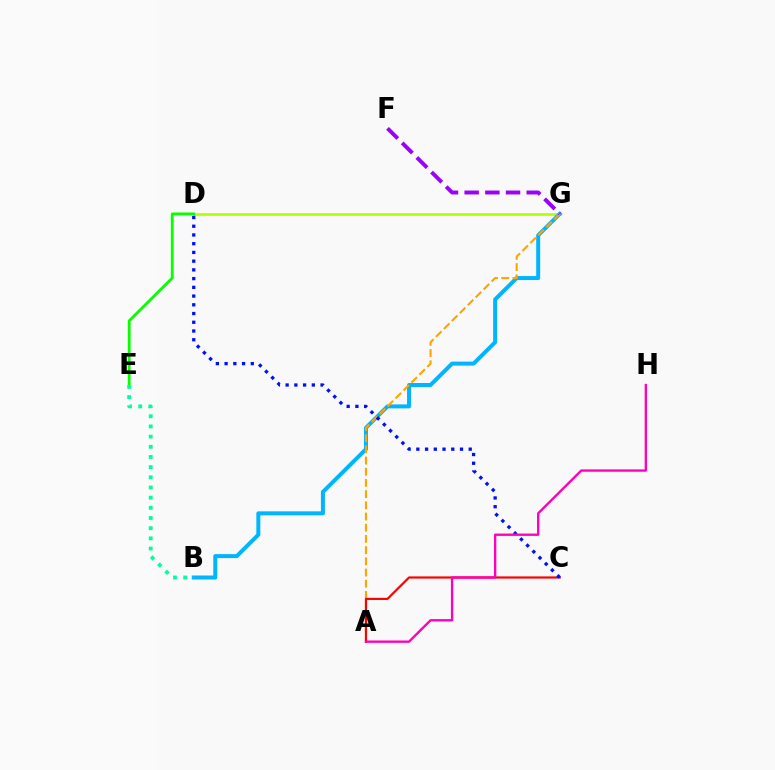{('D', 'G'): [{'color': '#b3ff00', 'line_style': 'solid', 'thickness': 1.93}], ('B', 'G'): [{'color': '#00b5ff', 'line_style': 'solid', 'thickness': 2.87}], ('D', 'E'): [{'color': '#08ff00', 'line_style': 'solid', 'thickness': 2.04}], ('A', 'G'): [{'color': '#ffa500', 'line_style': 'dashed', 'thickness': 1.52}], ('F', 'G'): [{'color': '#9b00ff', 'line_style': 'dashed', 'thickness': 2.81}], ('B', 'E'): [{'color': '#00ff9d', 'line_style': 'dotted', 'thickness': 2.76}], ('A', 'C'): [{'color': '#ff0000', 'line_style': 'solid', 'thickness': 1.57}], ('C', 'D'): [{'color': '#0010ff', 'line_style': 'dotted', 'thickness': 2.37}], ('A', 'H'): [{'color': '#ff00bd', 'line_style': 'solid', 'thickness': 1.7}]}